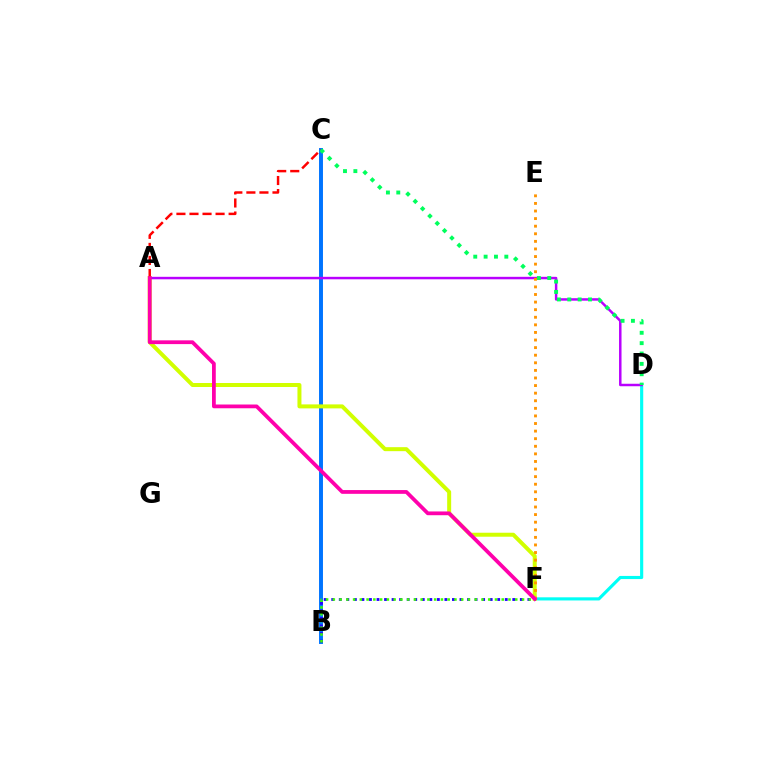{('D', 'F'): [{'color': '#00fff6', 'line_style': 'solid', 'thickness': 2.26}], ('B', 'C'): [{'color': '#0074ff', 'line_style': 'solid', 'thickness': 2.84}], ('A', 'F'): [{'color': '#d1ff00', 'line_style': 'solid', 'thickness': 2.87}, {'color': '#ff00ac', 'line_style': 'solid', 'thickness': 2.71}], ('B', 'F'): [{'color': '#2500ff', 'line_style': 'dotted', 'thickness': 2.05}, {'color': '#3dff00', 'line_style': 'dotted', 'thickness': 1.84}], ('A', 'D'): [{'color': '#b900ff', 'line_style': 'solid', 'thickness': 1.79}], ('A', 'C'): [{'color': '#ff0000', 'line_style': 'dashed', 'thickness': 1.77}], ('E', 'F'): [{'color': '#ff9400', 'line_style': 'dotted', 'thickness': 2.06}], ('C', 'D'): [{'color': '#00ff5c', 'line_style': 'dotted', 'thickness': 2.81}]}